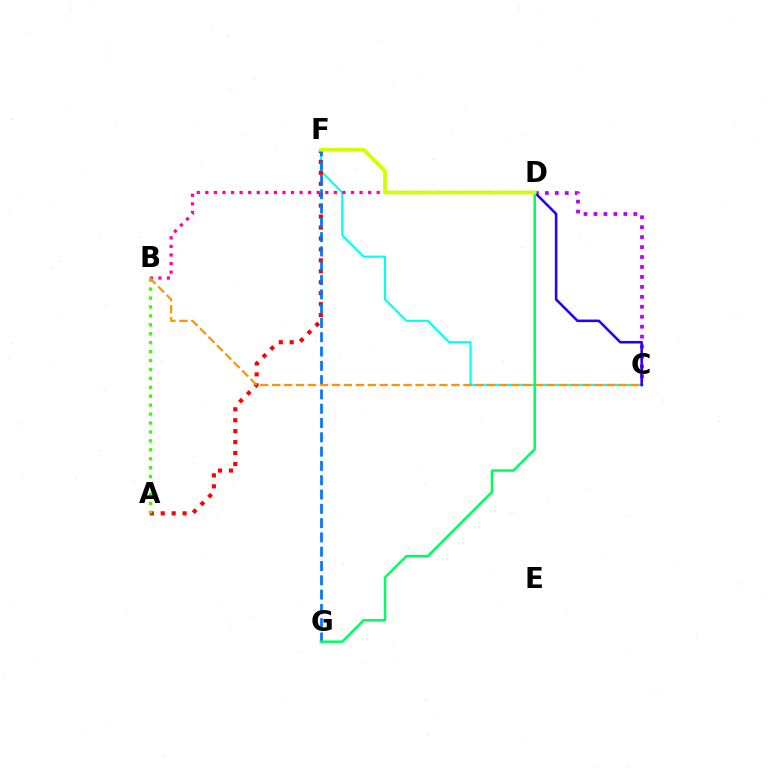{('C', 'D'): [{'color': '#b900ff', 'line_style': 'dotted', 'thickness': 2.7}, {'color': '#2500ff', 'line_style': 'solid', 'thickness': 1.84}], ('C', 'F'): [{'color': '#00fff6', 'line_style': 'solid', 'thickness': 1.56}], ('A', 'F'): [{'color': '#ff0000', 'line_style': 'dotted', 'thickness': 2.97}], ('F', 'G'): [{'color': '#0074ff', 'line_style': 'dashed', 'thickness': 1.94}], ('B', 'D'): [{'color': '#ff00ac', 'line_style': 'dotted', 'thickness': 2.33}], ('A', 'B'): [{'color': '#3dff00', 'line_style': 'dotted', 'thickness': 2.43}], ('B', 'C'): [{'color': '#ff9400', 'line_style': 'dashed', 'thickness': 1.62}], ('D', 'G'): [{'color': '#00ff5c', 'line_style': 'solid', 'thickness': 1.8}], ('D', 'F'): [{'color': '#d1ff00', 'line_style': 'solid', 'thickness': 2.67}]}